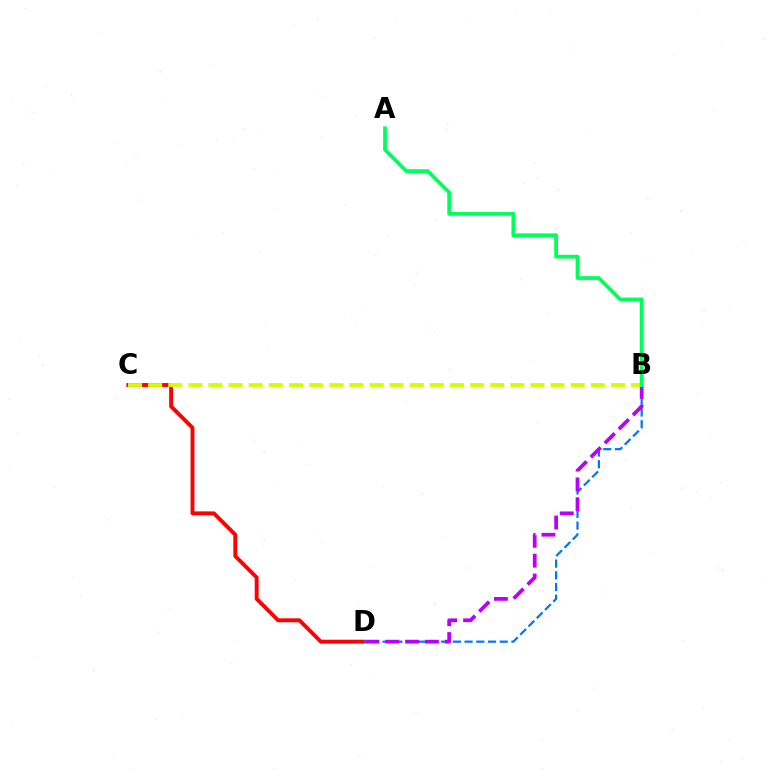{('C', 'D'): [{'color': '#ff0000', 'line_style': 'solid', 'thickness': 2.8}], ('B', 'D'): [{'color': '#0074ff', 'line_style': 'dashed', 'thickness': 1.59}, {'color': '#b900ff', 'line_style': 'dashed', 'thickness': 2.7}], ('B', 'C'): [{'color': '#d1ff00', 'line_style': 'dashed', 'thickness': 2.73}], ('A', 'B'): [{'color': '#00ff5c', 'line_style': 'solid', 'thickness': 2.71}]}